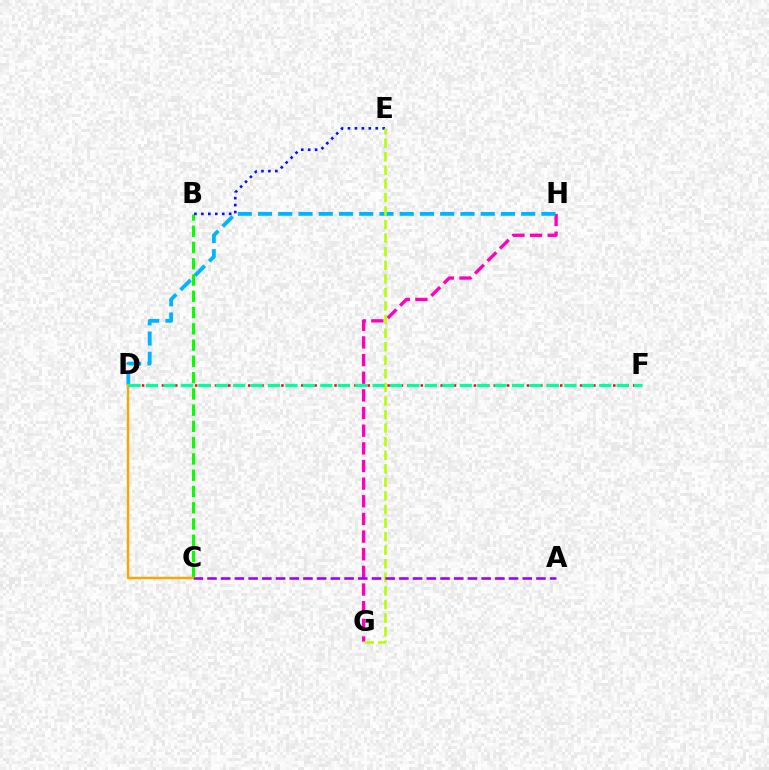{('G', 'H'): [{'color': '#ff00bd', 'line_style': 'dashed', 'thickness': 2.4}], ('B', 'C'): [{'color': '#08ff00', 'line_style': 'dashed', 'thickness': 2.21}], ('B', 'E'): [{'color': '#0010ff', 'line_style': 'dotted', 'thickness': 1.89}], ('D', 'H'): [{'color': '#00b5ff', 'line_style': 'dashed', 'thickness': 2.75}], ('D', 'F'): [{'color': '#ff0000', 'line_style': 'dotted', 'thickness': 1.8}, {'color': '#00ff9d', 'line_style': 'dashed', 'thickness': 2.37}], ('E', 'G'): [{'color': '#b3ff00', 'line_style': 'dashed', 'thickness': 1.84}], ('A', 'C'): [{'color': '#9b00ff', 'line_style': 'dashed', 'thickness': 1.86}], ('C', 'D'): [{'color': '#ffa500', 'line_style': 'solid', 'thickness': 1.74}]}